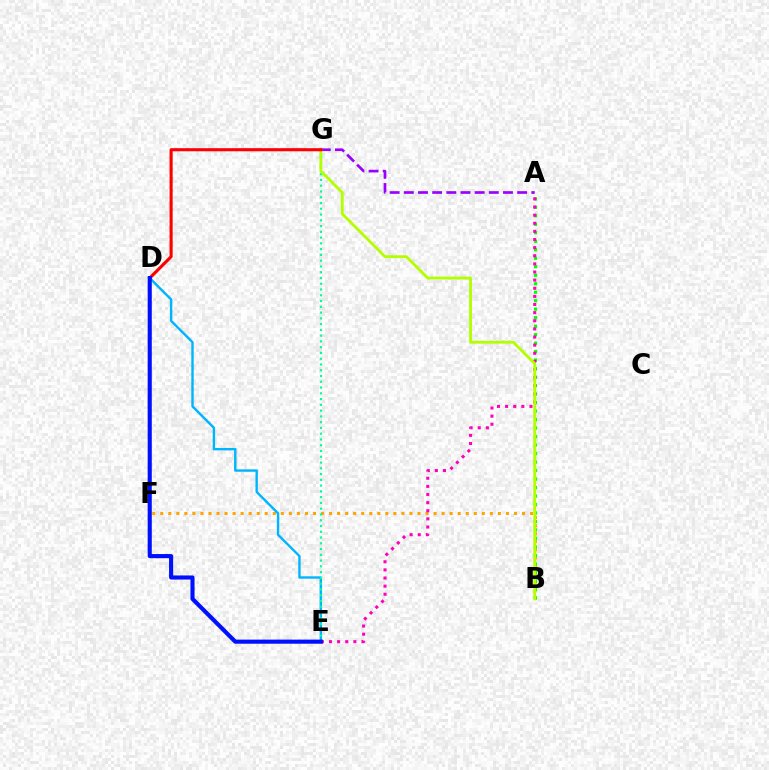{('B', 'F'): [{'color': '#ffa500', 'line_style': 'dotted', 'thickness': 2.18}], ('A', 'B'): [{'color': '#08ff00', 'line_style': 'dotted', 'thickness': 2.31}], ('A', 'E'): [{'color': '#ff00bd', 'line_style': 'dotted', 'thickness': 2.21}], ('D', 'E'): [{'color': '#00b5ff', 'line_style': 'solid', 'thickness': 1.73}, {'color': '#0010ff', 'line_style': 'solid', 'thickness': 2.96}], ('E', 'G'): [{'color': '#00ff9d', 'line_style': 'dotted', 'thickness': 1.57}], ('A', 'G'): [{'color': '#9b00ff', 'line_style': 'dashed', 'thickness': 1.92}], ('B', 'G'): [{'color': '#b3ff00', 'line_style': 'solid', 'thickness': 2.04}], ('D', 'G'): [{'color': '#ff0000', 'line_style': 'solid', 'thickness': 2.24}]}